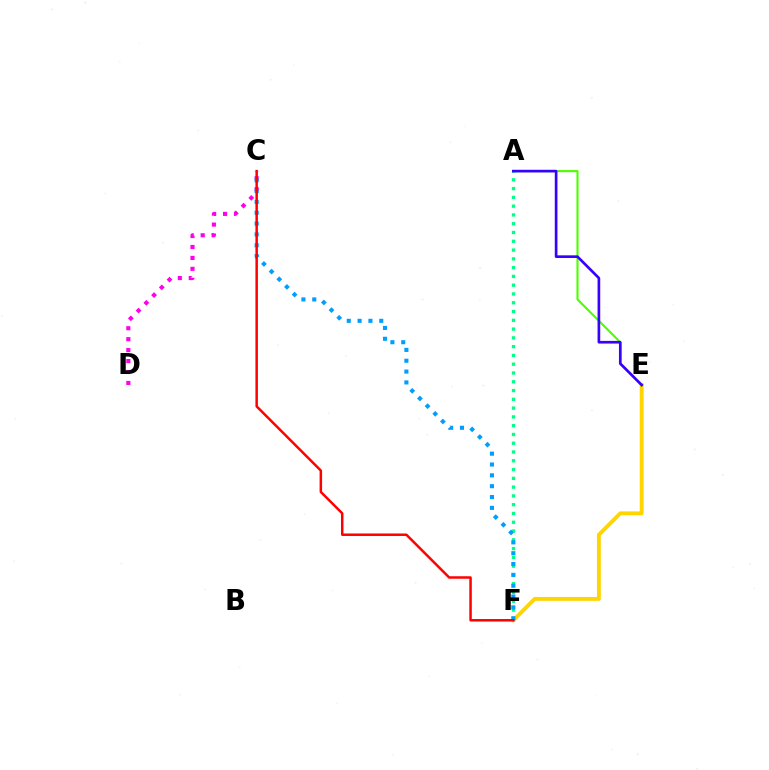{('E', 'F'): [{'color': '#ffd500', 'line_style': 'solid', 'thickness': 2.79}], ('A', 'E'): [{'color': '#4fff00', 'line_style': 'solid', 'thickness': 1.52}, {'color': '#3700ff', 'line_style': 'solid', 'thickness': 1.92}], ('C', 'D'): [{'color': '#ff00ed', 'line_style': 'dotted', 'thickness': 2.97}], ('A', 'F'): [{'color': '#00ff86', 'line_style': 'dotted', 'thickness': 2.39}], ('C', 'F'): [{'color': '#009eff', 'line_style': 'dotted', 'thickness': 2.94}, {'color': '#ff0000', 'line_style': 'solid', 'thickness': 1.79}]}